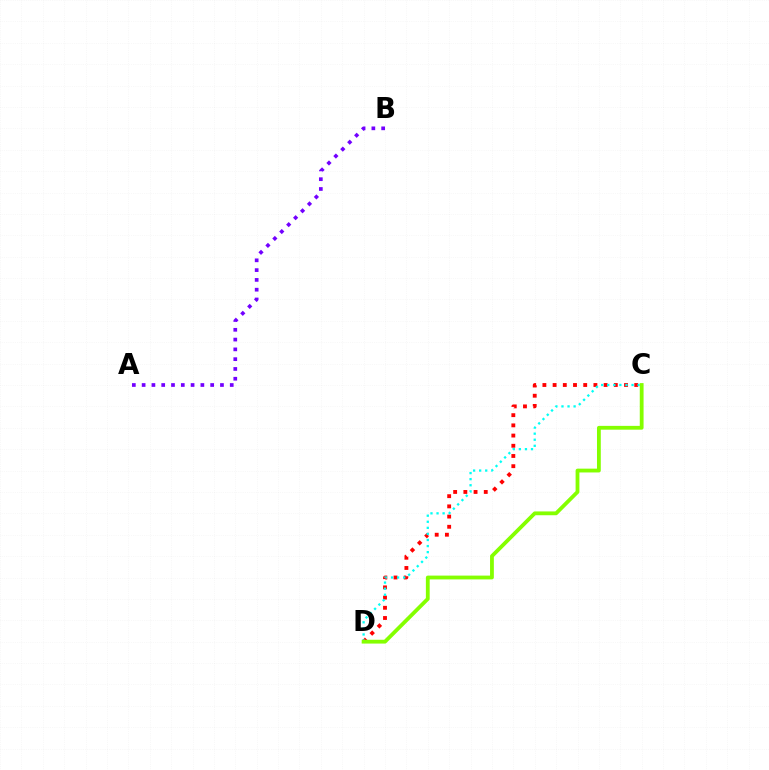{('C', 'D'): [{'color': '#ff0000', 'line_style': 'dotted', 'thickness': 2.77}, {'color': '#00fff6', 'line_style': 'dotted', 'thickness': 1.65}, {'color': '#84ff00', 'line_style': 'solid', 'thickness': 2.74}], ('A', 'B'): [{'color': '#7200ff', 'line_style': 'dotted', 'thickness': 2.66}]}